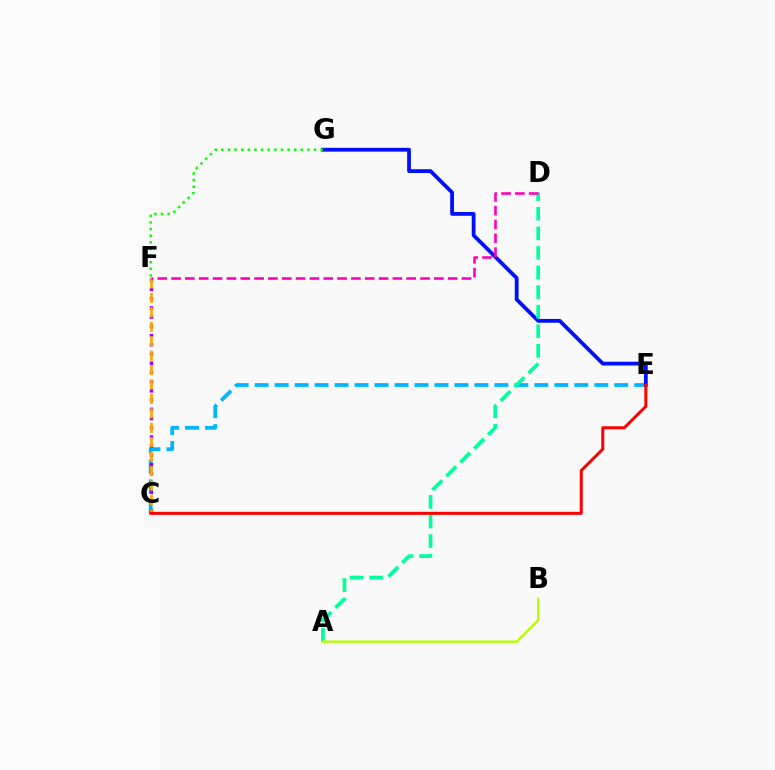{('C', 'E'): [{'color': '#00b5ff', 'line_style': 'dashed', 'thickness': 2.71}, {'color': '#ff0000', 'line_style': 'solid', 'thickness': 2.17}], ('C', 'F'): [{'color': '#9b00ff', 'line_style': 'dotted', 'thickness': 2.51}, {'color': '#ffa500', 'line_style': 'dashed', 'thickness': 1.96}], ('E', 'G'): [{'color': '#0010ff', 'line_style': 'solid', 'thickness': 2.73}], ('A', 'D'): [{'color': '#00ff9d', 'line_style': 'dashed', 'thickness': 2.66}], ('F', 'G'): [{'color': '#08ff00', 'line_style': 'dotted', 'thickness': 1.8}], ('D', 'F'): [{'color': '#ff00bd', 'line_style': 'dashed', 'thickness': 1.88}], ('A', 'B'): [{'color': '#b3ff00', 'line_style': 'solid', 'thickness': 1.72}]}